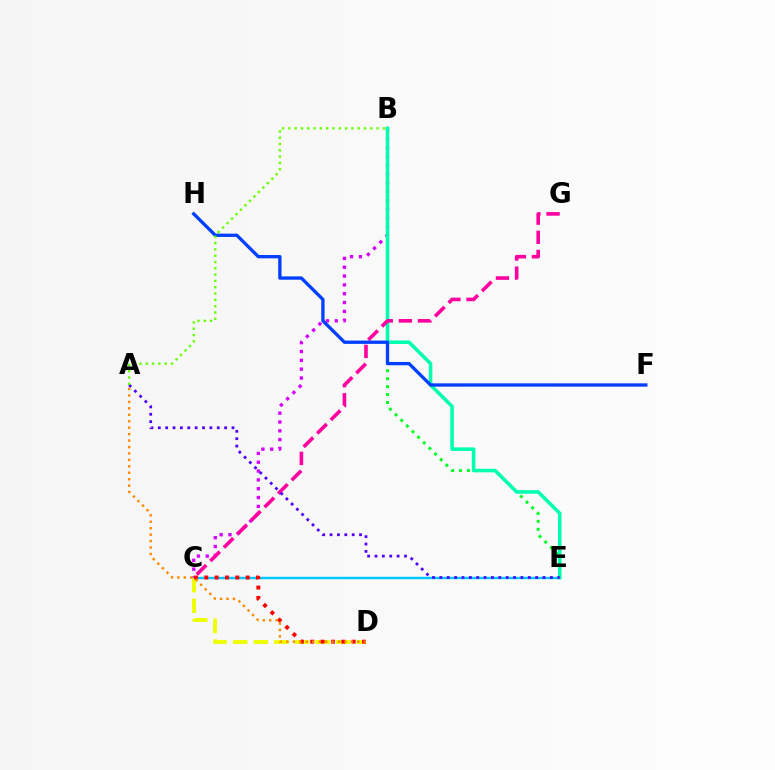{('C', 'E'): [{'color': '#00c7ff', 'line_style': 'solid', 'thickness': 1.75}], ('B', 'E'): [{'color': '#00ff27', 'line_style': 'dotted', 'thickness': 2.16}, {'color': '#00ffaf', 'line_style': 'solid', 'thickness': 2.56}], ('B', 'C'): [{'color': '#d600ff', 'line_style': 'dotted', 'thickness': 2.4}], ('C', 'D'): [{'color': '#eeff00', 'line_style': 'dashed', 'thickness': 2.8}, {'color': '#ff0000', 'line_style': 'dotted', 'thickness': 2.81}], ('C', 'G'): [{'color': '#ff00a0', 'line_style': 'dashed', 'thickness': 2.6}], ('A', 'D'): [{'color': '#ff8800', 'line_style': 'dotted', 'thickness': 1.75}], ('F', 'H'): [{'color': '#003fff', 'line_style': 'solid', 'thickness': 2.38}], ('A', 'E'): [{'color': '#4f00ff', 'line_style': 'dotted', 'thickness': 2.0}], ('A', 'B'): [{'color': '#66ff00', 'line_style': 'dotted', 'thickness': 1.71}]}